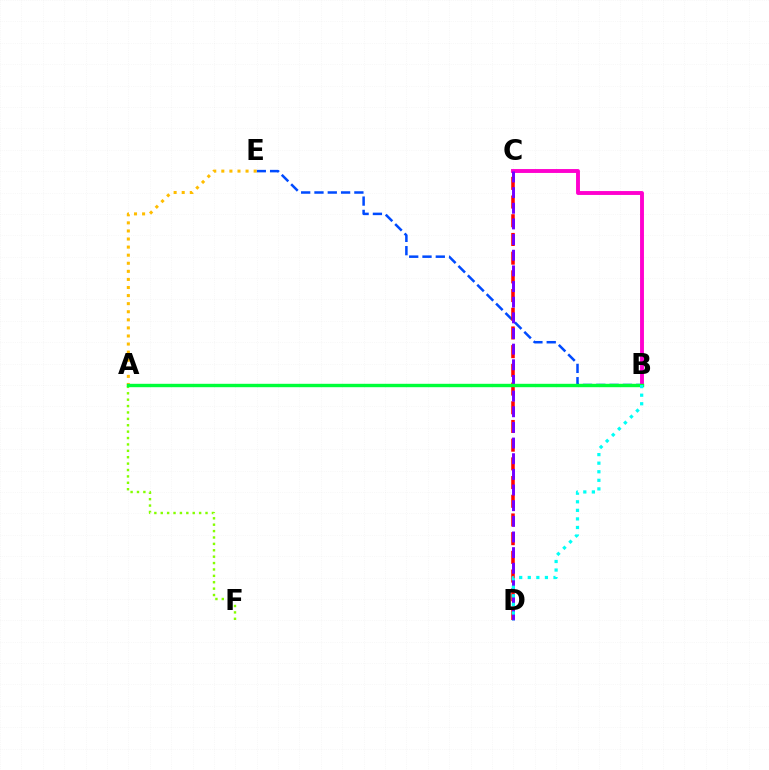{('B', 'E'): [{'color': '#004bff', 'line_style': 'dashed', 'thickness': 1.81}], ('C', 'D'): [{'color': '#ff0000', 'line_style': 'dashed', 'thickness': 2.54}, {'color': '#7200ff', 'line_style': 'dashed', 'thickness': 2.13}], ('A', 'F'): [{'color': '#84ff00', 'line_style': 'dotted', 'thickness': 1.74}], ('B', 'C'): [{'color': '#ff00cf', 'line_style': 'solid', 'thickness': 2.8}], ('A', 'E'): [{'color': '#ffbd00', 'line_style': 'dotted', 'thickness': 2.2}], ('A', 'B'): [{'color': '#00ff39', 'line_style': 'solid', 'thickness': 2.45}], ('B', 'D'): [{'color': '#00fff6', 'line_style': 'dotted', 'thickness': 2.33}]}